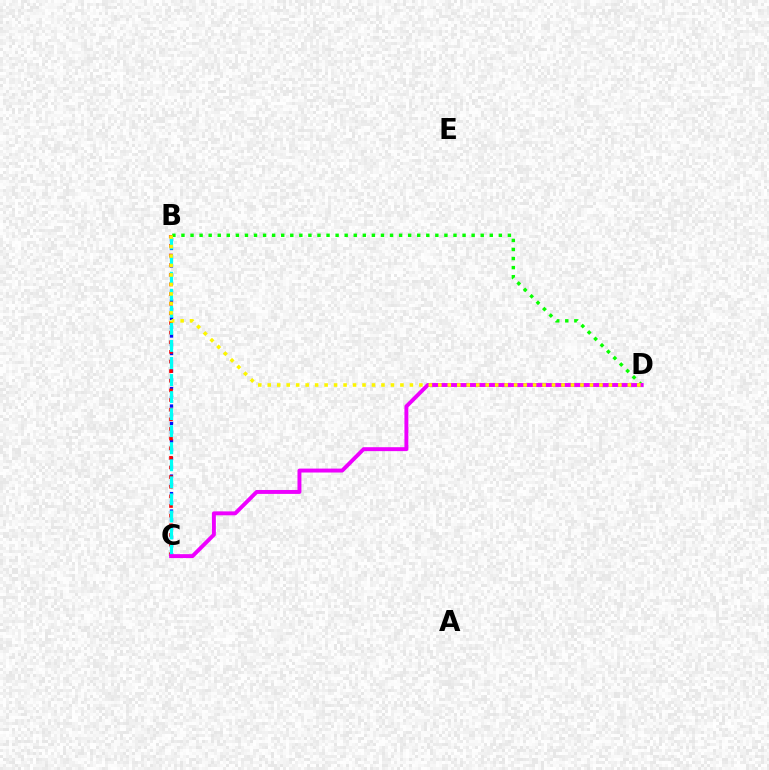{('B', 'C'): [{'color': '#0010ff', 'line_style': 'dotted', 'thickness': 2.38}, {'color': '#ff0000', 'line_style': 'dotted', 'thickness': 2.62}, {'color': '#00fff6', 'line_style': 'dashed', 'thickness': 2.32}], ('B', 'D'): [{'color': '#08ff00', 'line_style': 'dotted', 'thickness': 2.46}, {'color': '#fcf500', 'line_style': 'dotted', 'thickness': 2.57}], ('C', 'D'): [{'color': '#ee00ff', 'line_style': 'solid', 'thickness': 2.83}]}